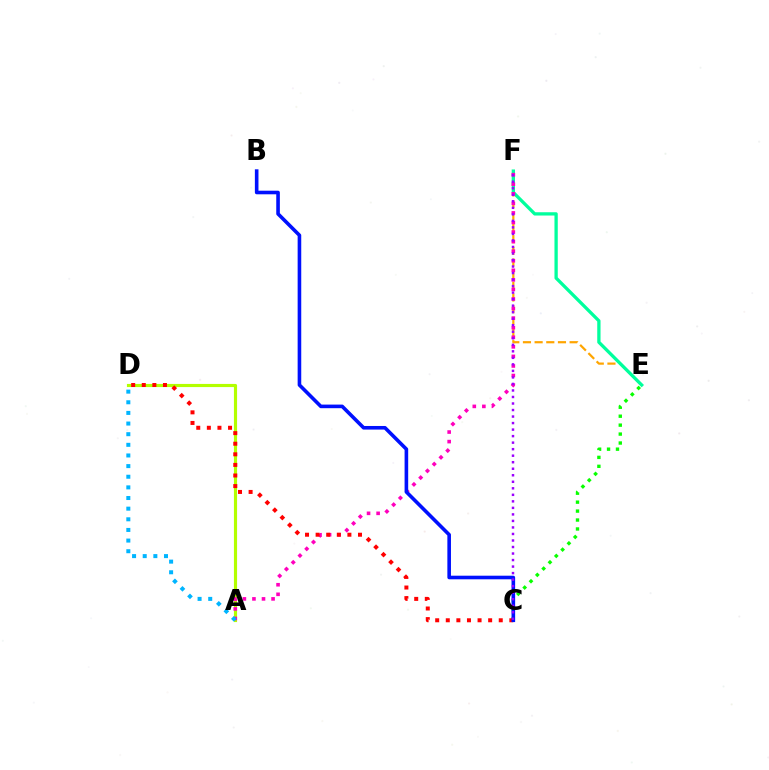{('E', 'F'): [{'color': '#ffa500', 'line_style': 'dashed', 'thickness': 1.59}, {'color': '#00ff9d', 'line_style': 'solid', 'thickness': 2.37}], ('A', 'D'): [{'color': '#b3ff00', 'line_style': 'solid', 'thickness': 2.27}, {'color': '#00b5ff', 'line_style': 'dotted', 'thickness': 2.89}], ('C', 'E'): [{'color': '#08ff00', 'line_style': 'dotted', 'thickness': 2.43}], ('A', 'F'): [{'color': '#ff00bd', 'line_style': 'dotted', 'thickness': 2.6}], ('C', 'D'): [{'color': '#ff0000', 'line_style': 'dotted', 'thickness': 2.88}], ('B', 'C'): [{'color': '#0010ff', 'line_style': 'solid', 'thickness': 2.59}], ('C', 'F'): [{'color': '#9b00ff', 'line_style': 'dotted', 'thickness': 1.77}]}